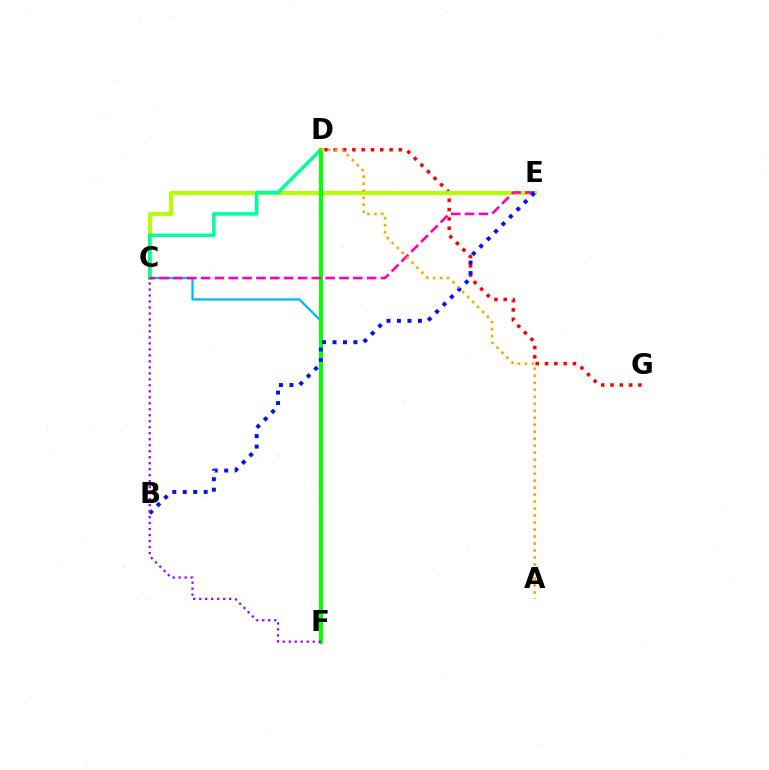{('D', 'G'): [{'color': '#ff0000', 'line_style': 'dotted', 'thickness': 2.53}], ('C', 'F'): [{'color': '#00b5ff', 'line_style': 'solid', 'thickness': 1.61}, {'color': '#9b00ff', 'line_style': 'dotted', 'thickness': 1.63}], ('C', 'E'): [{'color': '#b3ff00', 'line_style': 'solid', 'thickness': 2.88}, {'color': '#ff00bd', 'line_style': 'dashed', 'thickness': 1.88}], ('C', 'D'): [{'color': '#00ff9d', 'line_style': 'solid', 'thickness': 2.55}], ('D', 'F'): [{'color': '#08ff00', 'line_style': 'solid', 'thickness': 2.85}], ('B', 'E'): [{'color': '#0010ff', 'line_style': 'dotted', 'thickness': 2.85}], ('A', 'D'): [{'color': '#ffa500', 'line_style': 'dotted', 'thickness': 1.9}]}